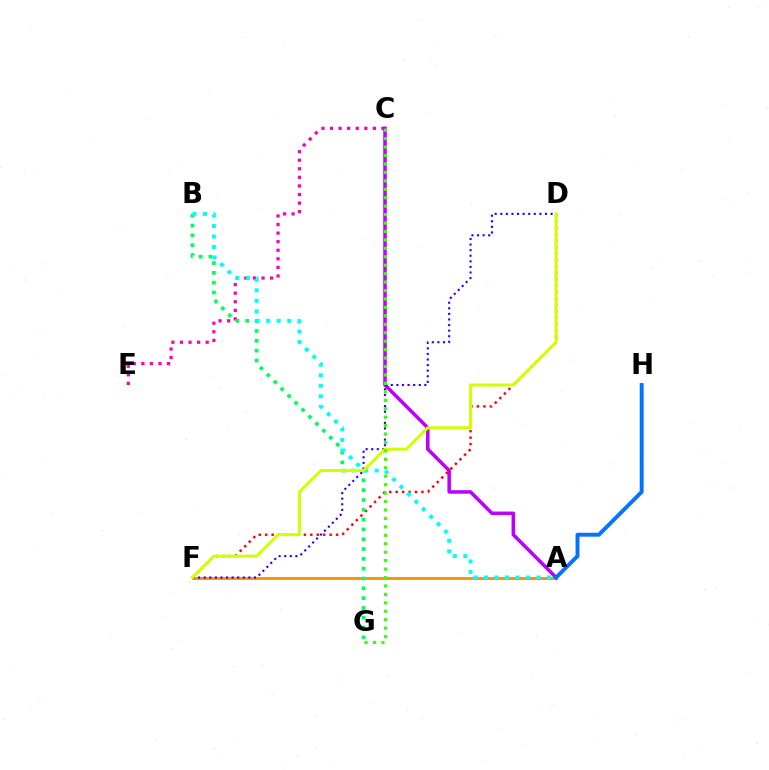{('A', 'F'): [{'color': '#ff9400', 'line_style': 'solid', 'thickness': 2.13}], ('C', 'E'): [{'color': '#ff00ac', 'line_style': 'dotted', 'thickness': 2.33}], ('A', 'C'): [{'color': '#b900ff', 'line_style': 'solid', 'thickness': 2.54}], ('D', 'F'): [{'color': '#ff0000', 'line_style': 'dotted', 'thickness': 1.75}, {'color': '#2500ff', 'line_style': 'dotted', 'thickness': 1.52}, {'color': '#d1ff00', 'line_style': 'solid', 'thickness': 2.16}], ('B', 'G'): [{'color': '#00ff5c', 'line_style': 'dotted', 'thickness': 2.67}], ('A', 'H'): [{'color': '#0074ff', 'line_style': 'solid', 'thickness': 2.81}], ('A', 'B'): [{'color': '#00fff6', 'line_style': 'dotted', 'thickness': 2.85}], ('C', 'G'): [{'color': '#3dff00', 'line_style': 'dotted', 'thickness': 2.29}]}